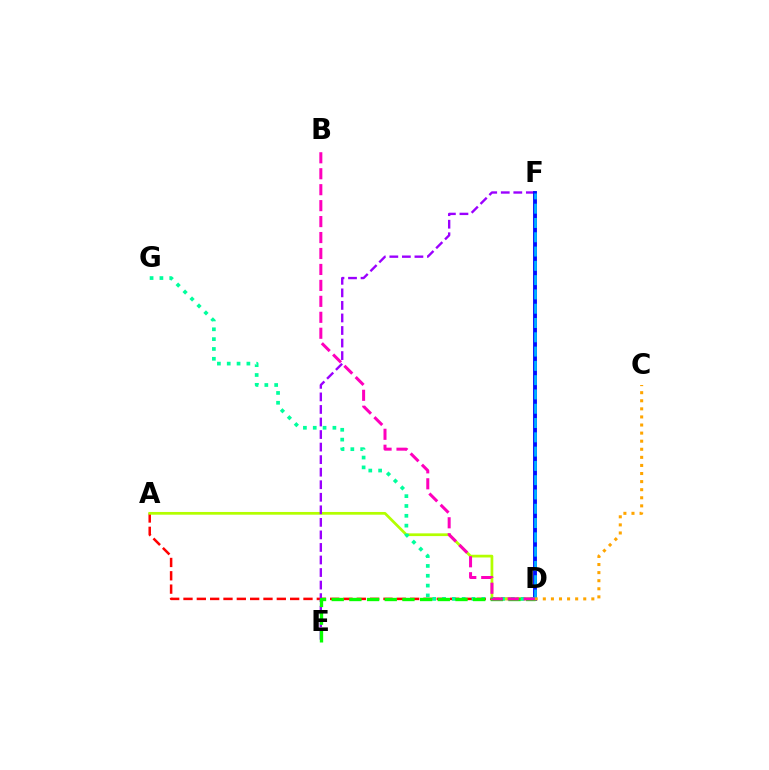{('A', 'D'): [{'color': '#ff0000', 'line_style': 'dashed', 'thickness': 1.81}, {'color': '#b3ff00', 'line_style': 'solid', 'thickness': 1.97}], ('E', 'F'): [{'color': '#9b00ff', 'line_style': 'dashed', 'thickness': 1.7}], ('D', 'F'): [{'color': '#0010ff', 'line_style': 'solid', 'thickness': 2.78}, {'color': '#00b5ff', 'line_style': 'dashed', 'thickness': 1.94}], ('D', 'G'): [{'color': '#00ff9d', 'line_style': 'dotted', 'thickness': 2.67}], ('D', 'E'): [{'color': '#08ff00', 'line_style': 'dashed', 'thickness': 2.4}], ('C', 'D'): [{'color': '#ffa500', 'line_style': 'dotted', 'thickness': 2.2}], ('B', 'D'): [{'color': '#ff00bd', 'line_style': 'dashed', 'thickness': 2.17}]}